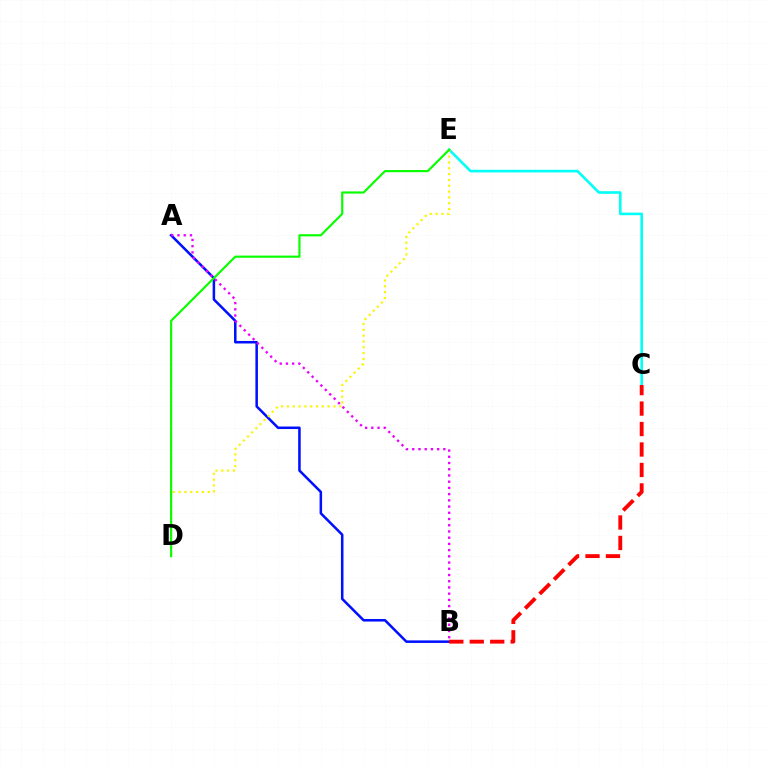{('A', 'B'): [{'color': '#0010ff', 'line_style': 'solid', 'thickness': 1.83}, {'color': '#ee00ff', 'line_style': 'dotted', 'thickness': 1.69}], ('C', 'E'): [{'color': '#00fff6', 'line_style': 'solid', 'thickness': 1.88}], ('B', 'C'): [{'color': '#ff0000', 'line_style': 'dashed', 'thickness': 2.78}], ('D', 'E'): [{'color': '#fcf500', 'line_style': 'dotted', 'thickness': 1.58}, {'color': '#08ff00', 'line_style': 'solid', 'thickness': 1.56}]}